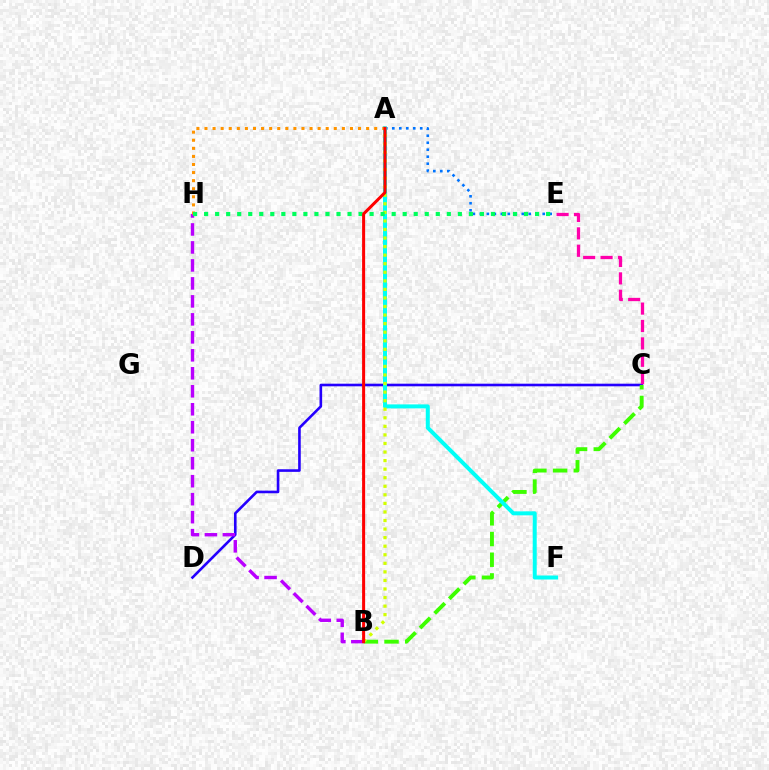{('C', 'D'): [{'color': '#2500ff', 'line_style': 'solid', 'thickness': 1.88}], ('A', 'E'): [{'color': '#0074ff', 'line_style': 'dotted', 'thickness': 1.9}], ('B', 'C'): [{'color': '#3dff00', 'line_style': 'dashed', 'thickness': 2.81}], ('A', 'F'): [{'color': '#00fff6', 'line_style': 'solid', 'thickness': 2.87}], ('B', 'H'): [{'color': '#b900ff', 'line_style': 'dashed', 'thickness': 2.44}], ('C', 'E'): [{'color': '#ff00ac', 'line_style': 'dashed', 'thickness': 2.36}], ('A', 'H'): [{'color': '#ff9400', 'line_style': 'dotted', 'thickness': 2.2}], ('A', 'B'): [{'color': '#d1ff00', 'line_style': 'dotted', 'thickness': 2.33}, {'color': '#ff0000', 'line_style': 'solid', 'thickness': 2.18}], ('E', 'H'): [{'color': '#00ff5c', 'line_style': 'dotted', 'thickness': 3.0}]}